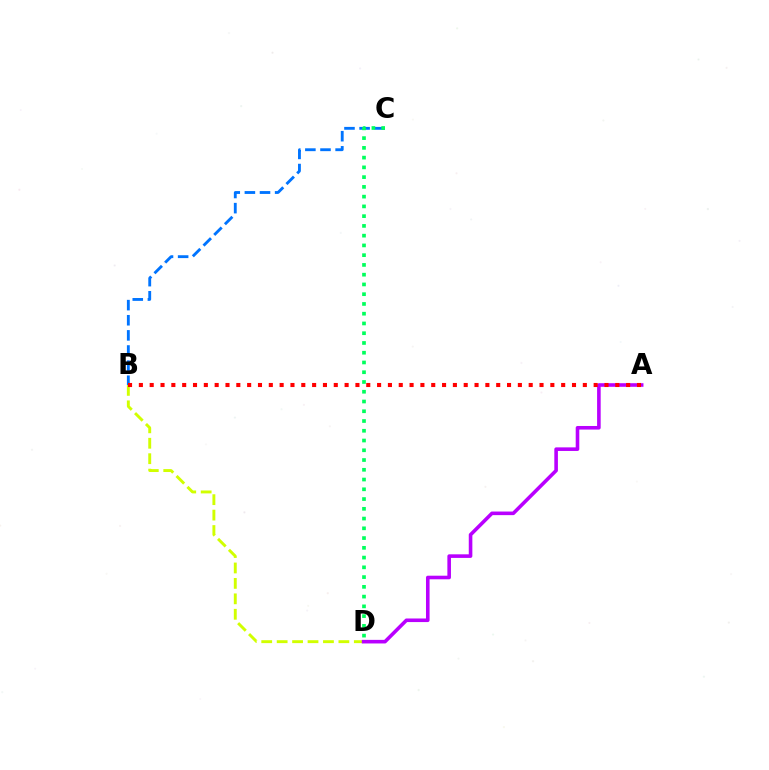{('B', 'C'): [{'color': '#0074ff', 'line_style': 'dashed', 'thickness': 2.05}], ('B', 'D'): [{'color': '#d1ff00', 'line_style': 'dashed', 'thickness': 2.1}], ('A', 'D'): [{'color': '#b900ff', 'line_style': 'solid', 'thickness': 2.59}], ('A', 'B'): [{'color': '#ff0000', 'line_style': 'dotted', 'thickness': 2.94}], ('C', 'D'): [{'color': '#00ff5c', 'line_style': 'dotted', 'thickness': 2.65}]}